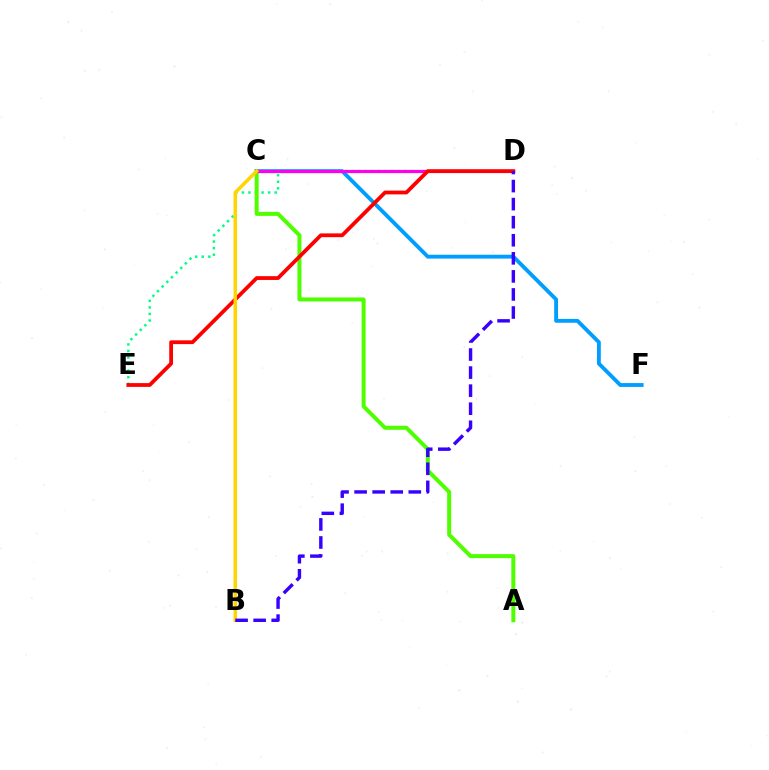{('D', 'E'): [{'color': '#00ff86', 'line_style': 'dotted', 'thickness': 1.78}, {'color': '#ff0000', 'line_style': 'solid', 'thickness': 2.72}], ('A', 'C'): [{'color': '#4fff00', 'line_style': 'solid', 'thickness': 2.87}], ('C', 'F'): [{'color': '#009eff', 'line_style': 'solid', 'thickness': 2.77}], ('C', 'D'): [{'color': '#ff00ed', 'line_style': 'solid', 'thickness': 2.29}], ('B', 'C'): [{'color': '#ffd500', 'line_style': 'solid', 'thickness': 2.52}], ('B', 'D'): [{'color': '#3700ff', 'line_style': 'dashed', 'thickness': 2.45}]}